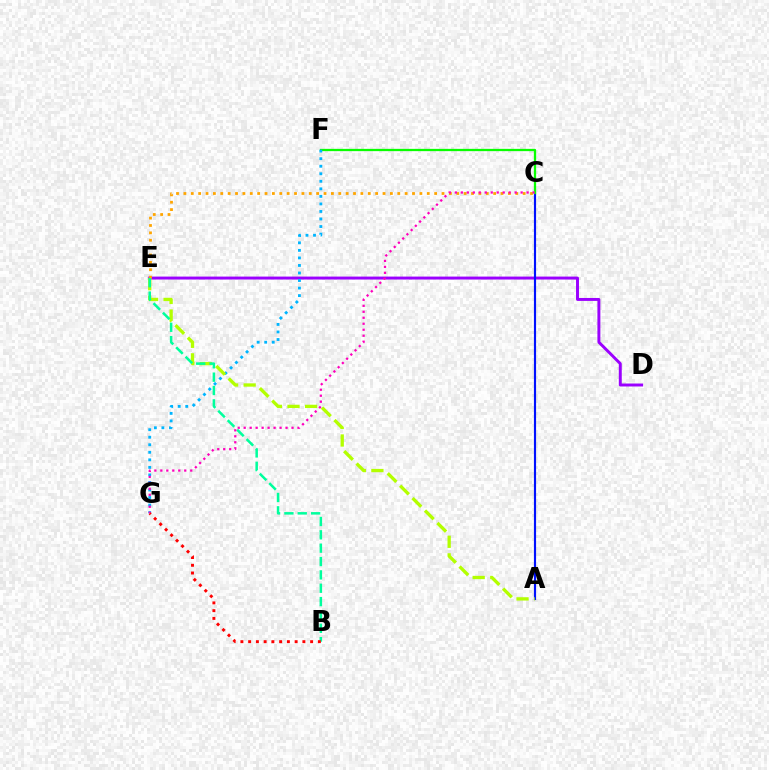{('D', 'E'): [{'color': '#9b00ff', 'line_style': 'solid', 'thickness': 2.12}], ('A', 'C'): [{'color': '#0010ff', 'line_style': 'solid', 'thickness': 1.55}], ('C', 'E'): [{'color': '#ffa500', 'line_style': 'dotted', 'thickness': 2.0}], ('C', 'F'): [{'color': '#08ff00', 'line_style': 'solid', 'thickness': 1.64}], ('F', 'G'): [{'color': '#00b5ff', 'line_style': 'dotted', 'thickness': 2.05}], ('A', 'E'): [{'color': '#b3ff00', 'line_style': 'dashed', 'thickness': 2.39}], ('B', 'E'): [{'color': '#00ff9d', 'line_style': 'dashed', 'thickness': 1.81}], ('C', 'G'): [{'color': '#ff00bd', 'line_style': 'dotted', 'thickness': 1.62}], ('B', 'G'): [{'color': '#ff0000', 'line_style': 'dotted', 'thickness': 2.11}]}